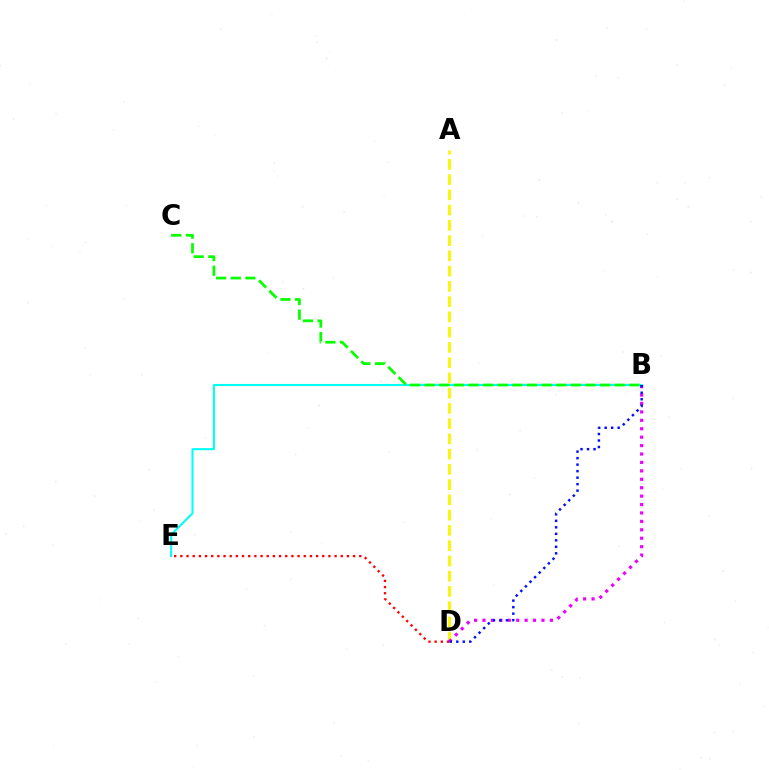{('B', 'E'): [{'color': '#00fff6', 'line_style': 'solid', 'thickness': 1.5}], ('A', 'D'): [{'color': '#fcf500', 'line_style': 'dashed', 'thickness': 2.07}], ('B', 'C'): [{'color': '#08ff00', 'line_style': 'dashed', 'thickness': 1.99}], ('D', 'E'): [{'color': '#ff0000', 'line_style': 'dotted', 'thickness': 1.68}], ('B', 'D'): [{'color': '#ee00ff', 'line_style': 'dotted', 'thickness': 2.29}, {'color': '#0010ff', 'line_style': 'dotted', 'thickness': 1.77}]}